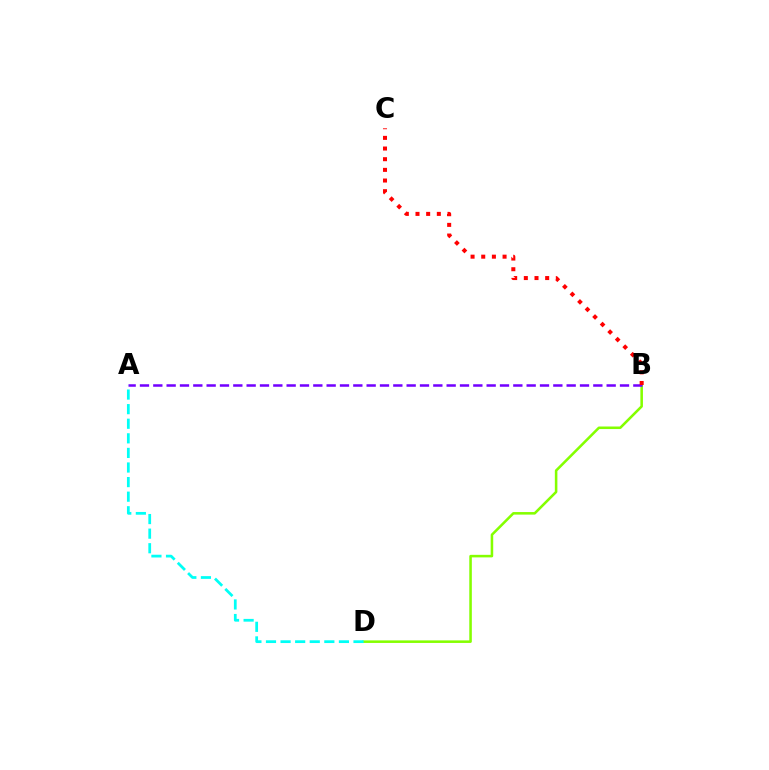{('B', 'D'): [{'color': '#84ff00', 'line_style': 'solid', 'thickness': 1.84}], ('A', 'B'): [{'color': '#7200ff', 'line_style': 'dashed', 'thickness': 1.81}], ('A', 'D'): [{'color': '#00fff6', 'line_style': 'dashed', 'thickness': 1.98}], ('B', 'C'): [{'color': '#ff0000', 'line_style': 'dotted', 'thickness': 2.9}]}